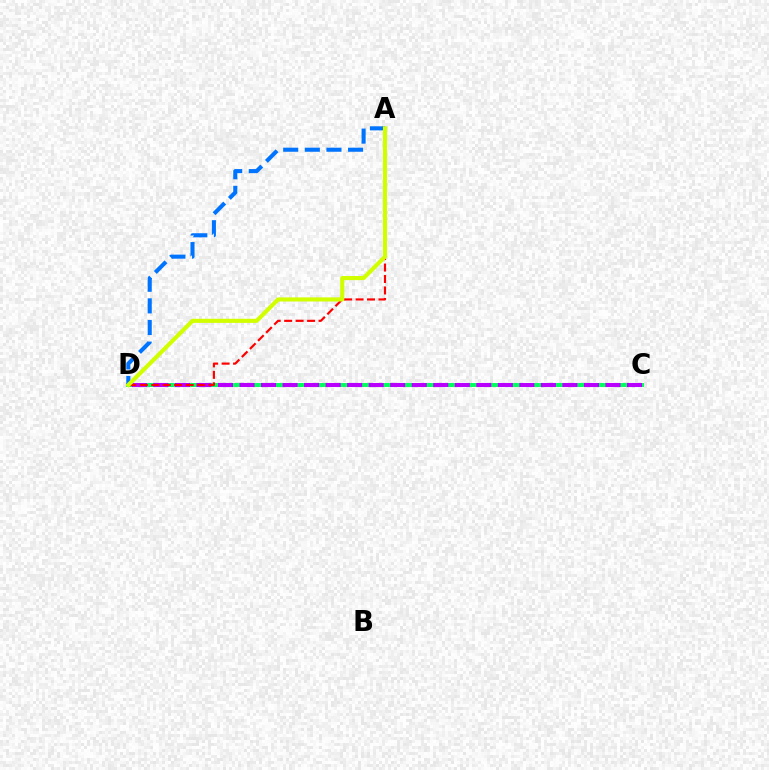{('C', 'D'): [{'color': '#00ff5c', 'line_style': 'solid', 'thickness': 2.84}, {'color': '#b900ff', 'line_style': 'dashed', 'thickness': 2.92}], ('A', 'D'): [{'color': '#ff0000', 'line_style': 'dashed', 'thickness': 1.56}, {'color': '#0074ff', 'line_style': 'dashed', 'thickness': 2.94}, {'color': '#d1ff00', 'line_style': 'solid', 'thickness': 2.96}]}